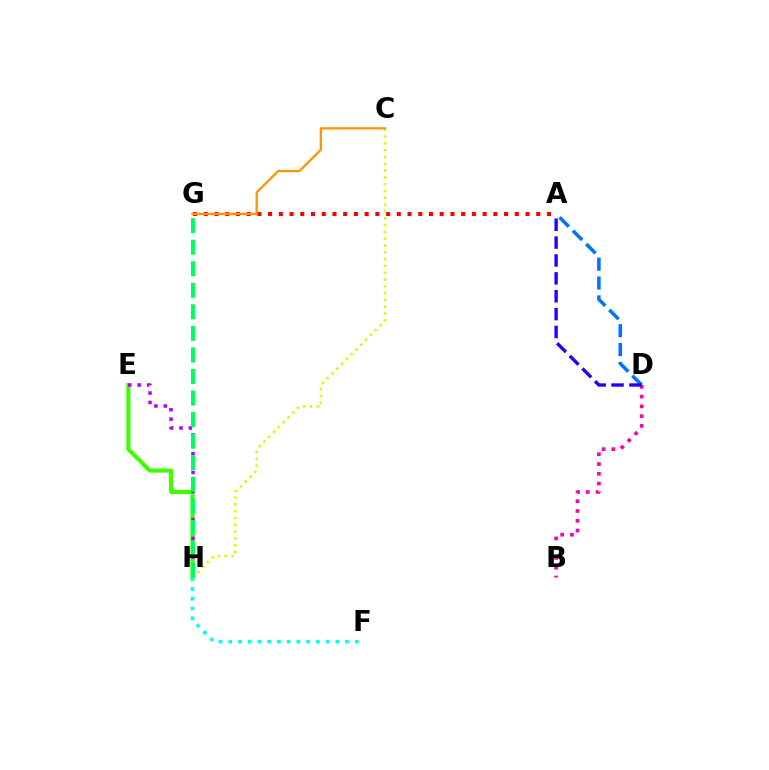{('A', 'D'): [{'color': '#0074ff', 'line_style': 'dashed', 'thickness': 2.56}, {'color': '#2500ff', 'line_style': 'dashed', 'thickness': 2.43}], ('E', 'H'): [{'color': '#3dff00', 'line_style': 'solid', 'thickness': 2.97}, {'color': '#b900ff', 'line_style': 'dotted', 'thickness': 2.56}], ('A', 'G'): [{'color': '#ff0000', 'line_style': 'dotted', 'thickness': 2.91}], ('F', 'H'): [{'color': '#00fff6', 'line_style': 'dotted', 'thickness': 2.64}], ('C', 'H'): [{'color': '#d1ff00', 'line_style': 'dotted', 'thickness': 1.85}], ('B', 'D'): [{'color': '#ff00ac', 'line_style': 'dotted', 'thickness': 2.65}], ('C', 'G'): [{'color': '#ff9400', 'line_style': 'solid', 'thickness': 1.64}], ('G', 'H'): [{'color': '#00ff5c', 'line_style': 'dashed', 'thickness': 2.93}]}